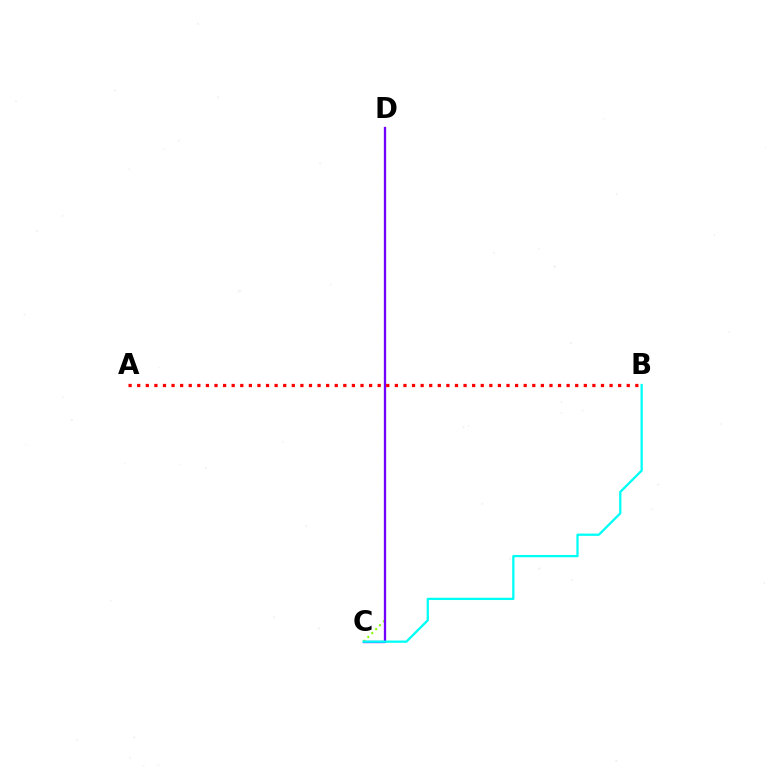{('C', 'D'): [{'color': '#84ff00', 'line_style': 'dotted', 'thickness': 1.51}, {'color': '#7200ff', 'line_style': 'solid', 'thickness': 1.66}], ('B', 'C'): [{'color': '#00fff6', 'line_style': 'solid', 'thickness': 1.64}], ('A', 'B'): [{'color': '#ff0000', 'line_style': 'dotted', 'thickness': 2.33}]}